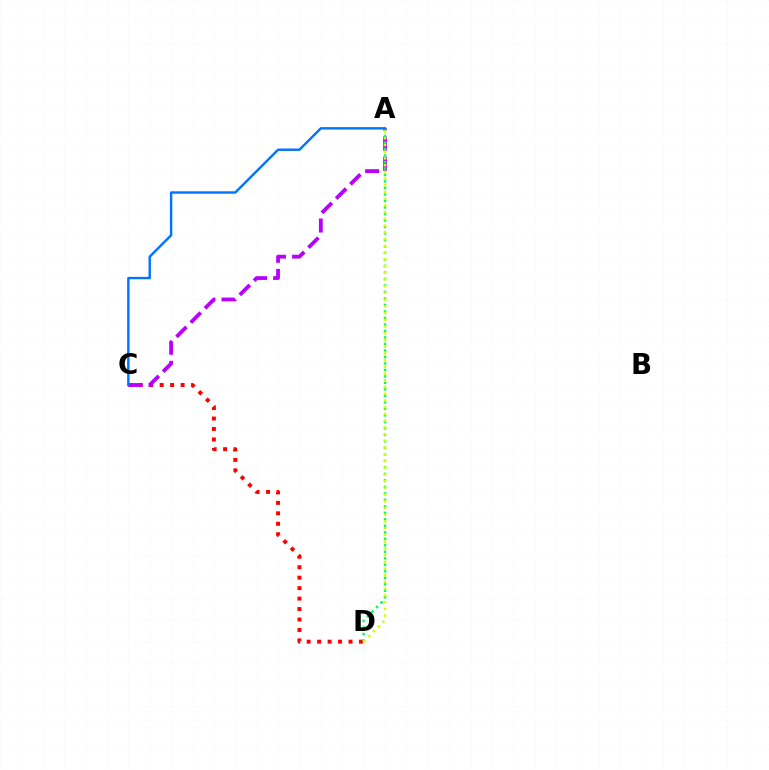{('C', 'D'): [{'color': '#ff0000', 'line_style': 'dotted', 'thickness': 2.84}], ('A', 'C'): [{'color': '#b900ff', 'line_style': 'dashed', 'thickness': 2.74}, {'color': '#0074ff', 'line_style': 'solid', 'thickness': 1.73}], ('A', 'D'): [{'color': '#00ff5c', 'line_style': 'dotted', 'thickness': 1.77}, {'color': '#d1ff00', 'line_style': 'dotted', 'thickness': 1.83}]}